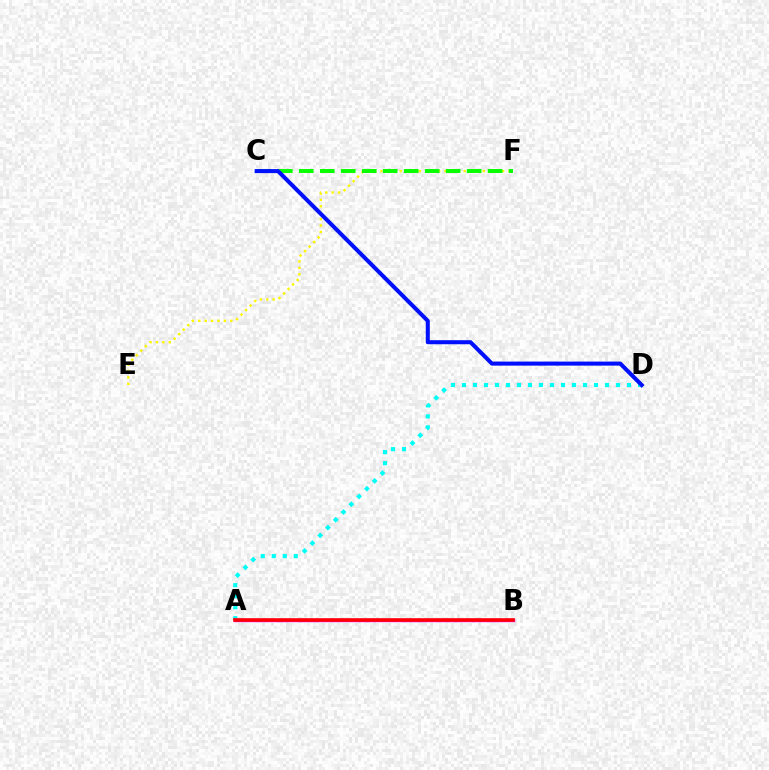{('A', 'D'): [{'color': '#00fff6', 'line_style': 'dotted', 'thickness': 2.99}], ('A', 'B'): [{'color': '#ee00ff', 'line_style': 'solid', 'thickness': 2.42}, {'color': '#ff0000', 'line_style': 'solid', 'thickness': 2.59}], ('E', 'F'): [{'color': '#fcf500', 'line_style': 'dotted', 'thickness': 1.74}], ('C', 'F'): [{'color': '#08ff00', 'line_style': 'dashed', 'thickness': 2.85}], ('C', 'D'): [{'color': '#0010ff', 'line_style': 'solid', 'thickness': 2.91}]}